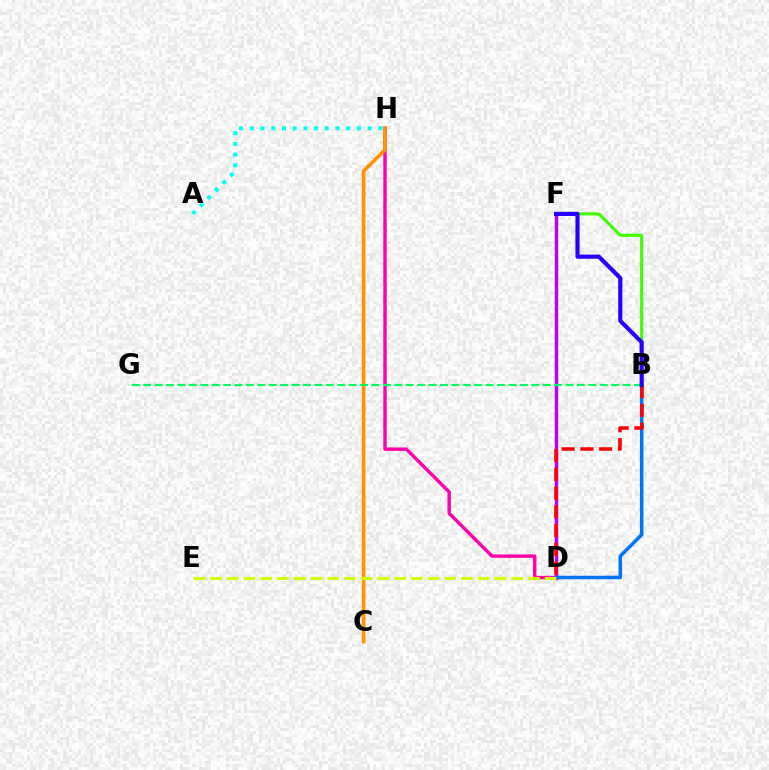{('D', 'H'): [{'color': '#ff00ac', 'line_style': 'solid', 'thickness': 2.45}], ('B', 'F'): [{'color': '#3dff00', 'line_style': 'solid', 'thickness': 2.23}, {'color': '#2500ff', 'line_style': 'solid', 'thickness': 3.0}], ('C', 'H'): [{'color': '#ff9400', 'line_style': 'solid', 'thickness': 2.66}], ('D', 'F'): [{'color': '#b900ff', 'line_style': 'solid', 'thickness': 2.49}], ('A', 'H'): [{'color': '#00fff6', 'line_style': 'dotted', 'thickness': 2.91}], ('B', 'D'): [{'color': '#0074ff', 'line_style': 'solid', 'thickness': 2.54}, {'color': '#ff0000', 'line_style': 'dashed', 'thickness': 2.55}], ('D', 'E'): [{'color': '#d1ff00', 'line_style': 'dashed', 'thickness': 2.27}], ('B', 'G'): [{'color': '#00ff5c', 'line_style': 'dashed', 'thickness': 1.55}]}